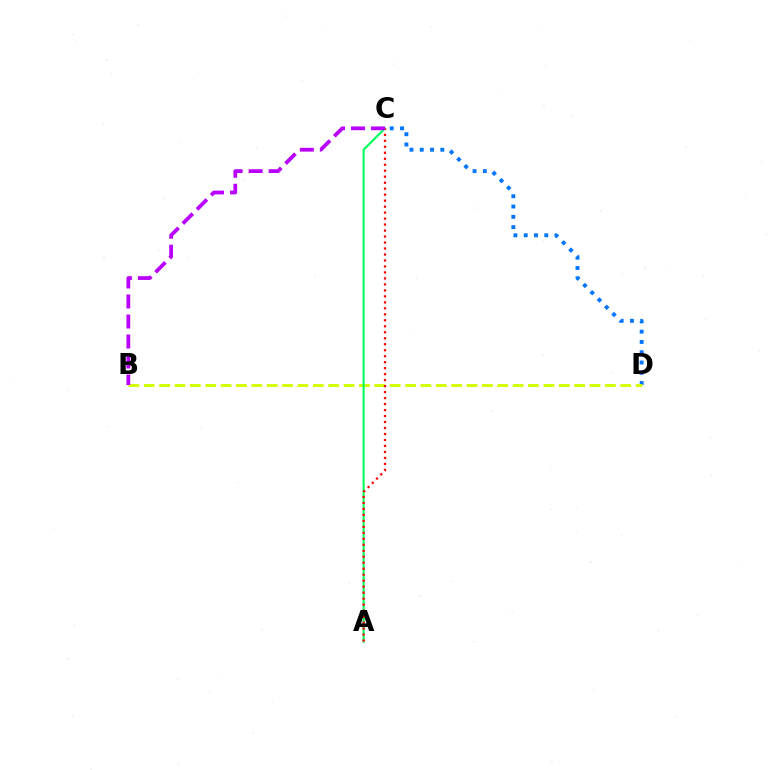{('C', 'D'): [{'color': '#0074ff', 'line_style': 'dotted', 'thickness': 2.79}], ('B', 'D'): [{'color': '#d1ff00', 'line_style': 'dashed', 'thickness': 2.09}], ('A', 'C'): [{'color': '#00ff5c', 'line_style': 'solid', 'thickness': 1.52}, {'color': '#ff0000', 'line_style': 'dotted', 'thickness': 1.63}], ('B', 'C'): [{'color': '#b900ff', 'line_style': 'dashed', 'thickness': 2.72}]}